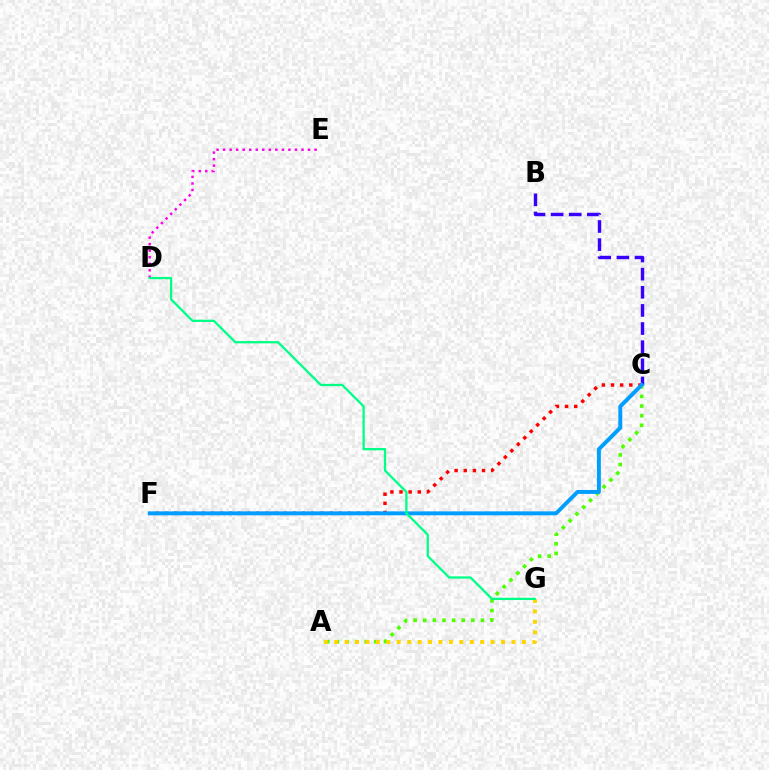{('B', 'C'): [{'color': '#3700ff', 'line_style': 'dashed', 'thickness': 2.46}], ('D', 'E'): [{'color': '#ff00ed', 'line_style': 'dotted', 'thickness': 1.78}], ('C', 'F'): [{'color': '#ff0000', 'line_style': 'dotted', 'thickness': 2.48}, {'color': '#009eff', 'line_style': 'solid', 'thickness': 2.83}], ('A', 'C'): [{'color': '#4fff00', 'line_style': 'dotted', 'thickness': 2.61}], ('A', 'G'): [{'color': '#ffd500', 'line_style': 'dotted', 'thickness': 2.83}], ('D', 'G'): [{'color': '#00ff86', 'line_style': 'solid', 'thickness': 1.64}]}